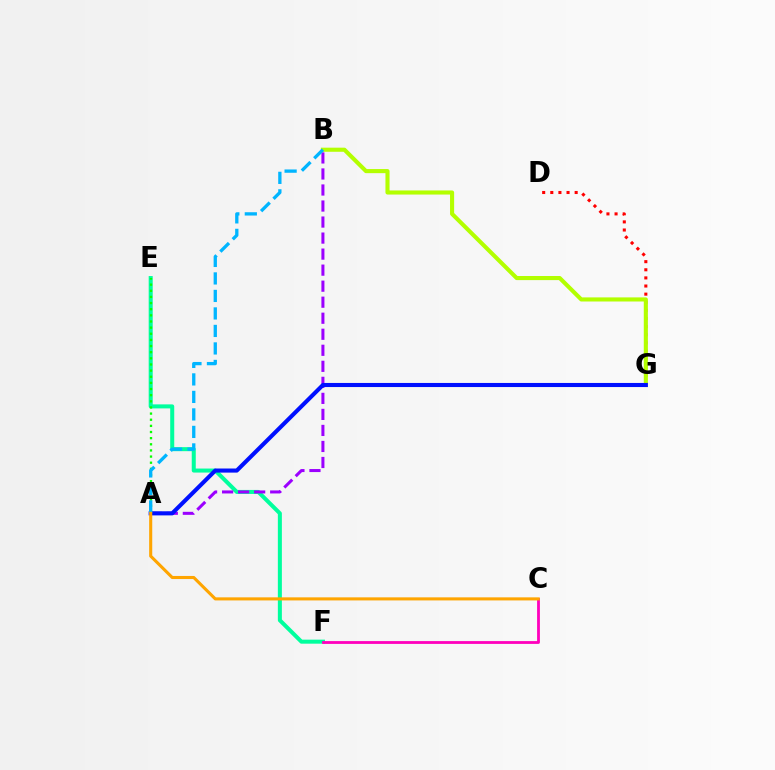{('D', 'G'): [{'color': '#ff0000', 'line_style': 'dotted', 'thickness': 2.21}], ('B', 'G'): [{'color': '#b3ff00', 'line_style': 'solid', 'thickness': 2.95}], ('E', 'F'): [{'color': '#00ff9d', 'line_style': 'solid', 'thickness': 2.89}], ('C', 'F'): [{'color': '#ff00bd', 'line_style': 'solid', 'thickness': 2.02}], ('A', 'E'): [{'color': '#08ff00', 'line_style': 'dotted', 'thickness': 1.67}], ('A', 'B'): [{'color': '#9b00ff', 'line_style': 'dashed', 'thickness': 2.18}, {'color': '#00b5ff', 'line_style': 'dashed', 'thickness': 2.38}], ('A', 'G'): [{'color': '#0010ff', 'line_style': 'solid', 'thickness': 2.95}], ('A', 'C'): [{'color': '#ffa500', 'line_style': 'solid', 'thickness': 2.21}]}